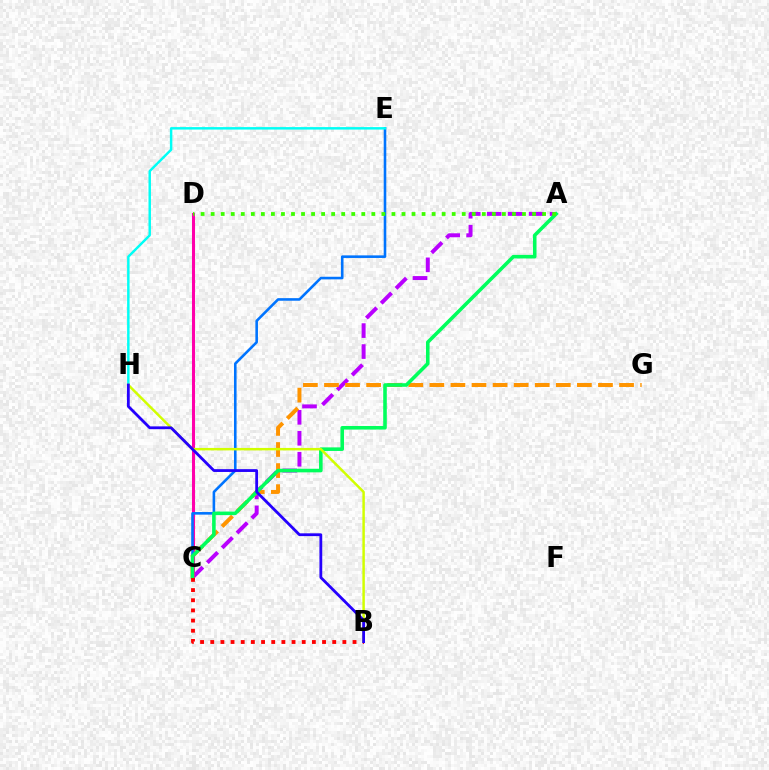{('A', 'C'): [{'color': '#b900ff', 'line_style': 'dashed', 'thickness': 2.85}, {'color': '#00ff5c', 'line_style': 'solid', 'thickness': 2.57}], ('C', 'G'): [{'color': '#ff9400', 'line_style': 'dashed', 'thickness': 2.86}], ('C', 'D'): [{'color': '#ff00ac', 'line_style': 'solid', 'thickness': 2.19}], ('C', 'E'): [{'color': '#0074ff', 'line_style': 'solid', 'thickness': 1.86}], ('E', 'H'): [{'color': '#00fff6', 'line_style': 'solid', 'thickness': 1.77}], ('B', 'C'): [{'color': '#ff0000', 'line_style': 'dotted', 'thickness': 2.76}], ('B', 'H'): [{'color': '#d1ff00', 'line_style': 'solid', 'thickness': 1.78}, {'color': '#2500ff', 'line_style': 'solid', 'thickness': 2.02}], ('A', 'D'): [{'color': '#3dff00', 'line_style': 'dotted', 'thickness': 2.73}]}